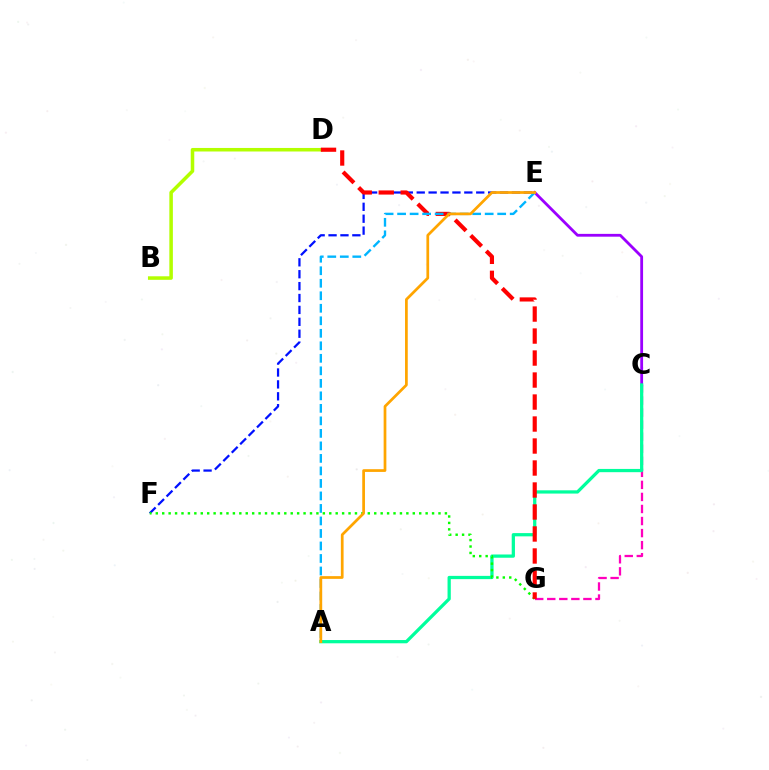{('C', 'E'): [{'color': '#9b00ff', 'line_style': 'solid', 'thickness': 2.02}], ('E', 'F'): [{'color': '#0010ff', 'line_style': 'dashed', 'thickness': 1.62}], ('C', 'G'): [{'color': '#ff00bd', 'line_style': 'dashed', 'thickness': 1.64}], ('A', 'C'): [{'color': '#00ff9d', 'line_style': 'solid', 'thickness': 2.34}], ('F', 'G'): [{'color': '#08ff00', 'line_style': 'dotted', 'thickness': 1.75}], ('B', 'D'): [{'color': '#b3ff00', 'line_style': 'solid', 'thickness': 2.54}], ('D', 'G'): [{'color': '#ff0000', 'line_style': 'dashed', 'thickness': 2.99}], ('A', 'E'): [{'color': '#00b5ff', 'line_style': 'dashed', 'thickness': 1.7}, {'color': '#ffa500', 'line_style': 'solid', 'thickness': 1.96}]}